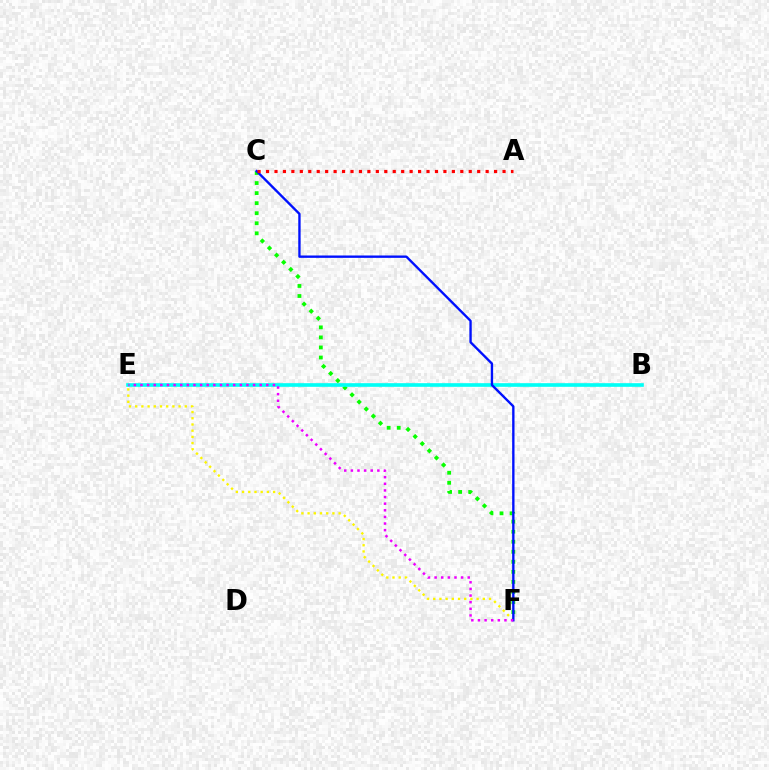{('C', 'F'): [{'color': '#08ff00', 'line_style': 'dotted', 'thickness': 2.73}, {'color': '#0010ff', 'line_style': 'solid', 'thickness': 1.7}], ('E', 'F'): [{'color': '#fcf500', 'line_style': 'dotted', 'thickness': 1.68}, {'color': '#ee00ff', 'line_style': 'dotted', 'thickness': 1.8}], ('B', 'E'): [{'color': '#00fff6', 'line_style': 'solid', 'thickness': 2.62}], ('A', 'C'): [{'color': '#ff0000', 'line_style': 'dotted', 'thickness': 2.29}]}